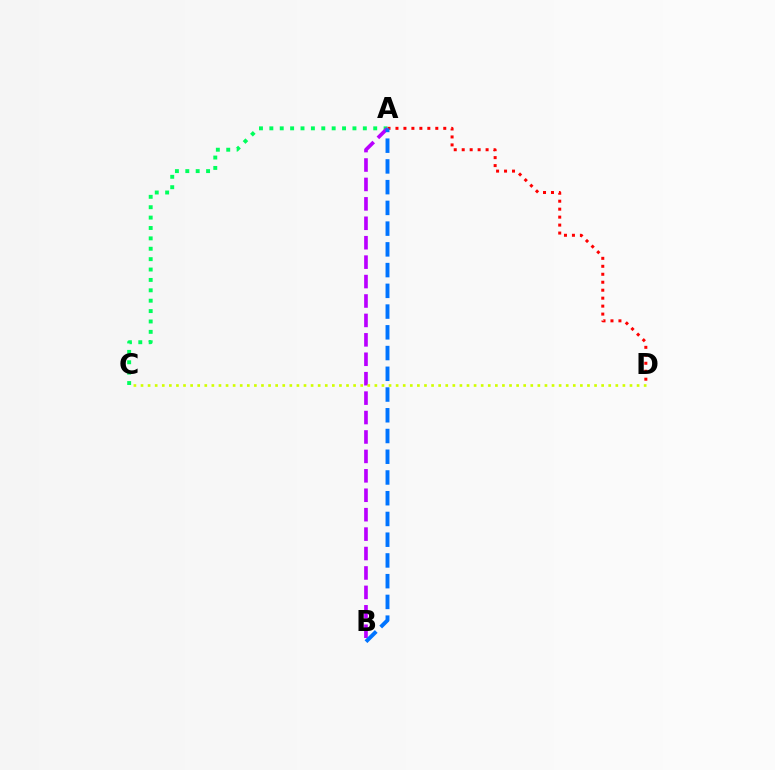{('A', 'D'): [{'color': '#ff0000', 'line_style': 'dotted', 'thickness': 2.16}], ('A', 'C'): [{'color': '#00ff5c', 'line_style': 'dotted', 'thickness': 2.82}], ('A', 'B'): [{'color': '#b900ff', 'line_style': 'dashed', 'thickness': 2.64}, {'color': '#0074ff', 'line_style': 'dashed', 'thickness': 2.82}], ('C', 'D'): [{'color': '#d1ff00', 'line_style': 'dotted', 'thickness': 1.93}]}